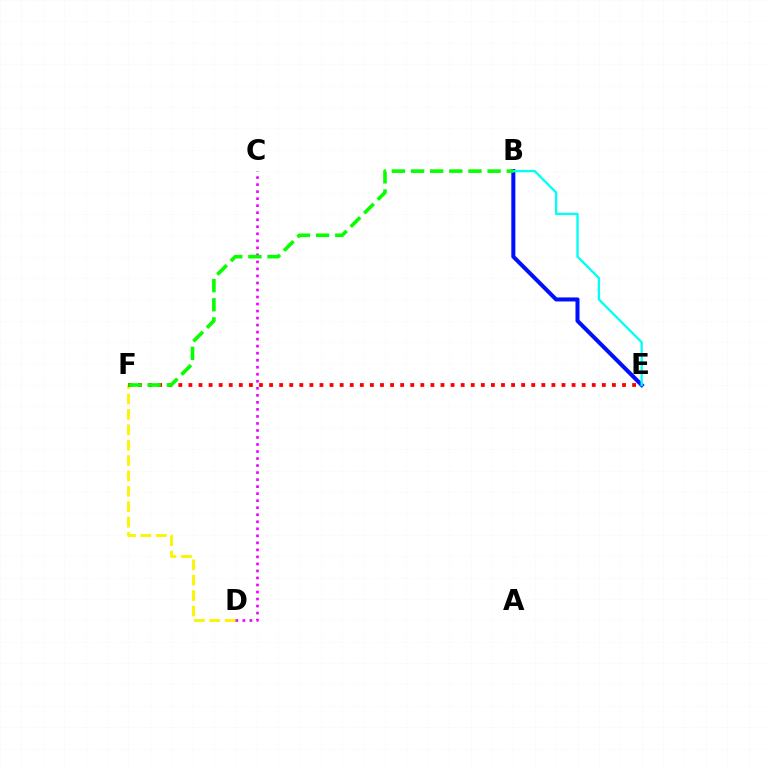{('D', 'F'): [{'color': '#fcf500', 'line_style': 'dashed', 'thickness': 2.09}], ('C', 'D'): [{'color': '#ee00ff', 'line_style': 'dotted', 'thickness': 1.91}], ('E', 'F'): [{'color': '#ff0000', 'line_style': 'dotted', 'thickness': 2.74}], ('B', 'E'): [{'color': '#0010ff', 'line_style': 'solid', 'thickness': 2.91}, {'color': '#00fff6', 'line_style': 'solid', 'thickness': 1.66}], ('B', 'F'): [{'color': '#08ff00', 'line_style': 'dashed', 'thickness': 2.6}]}